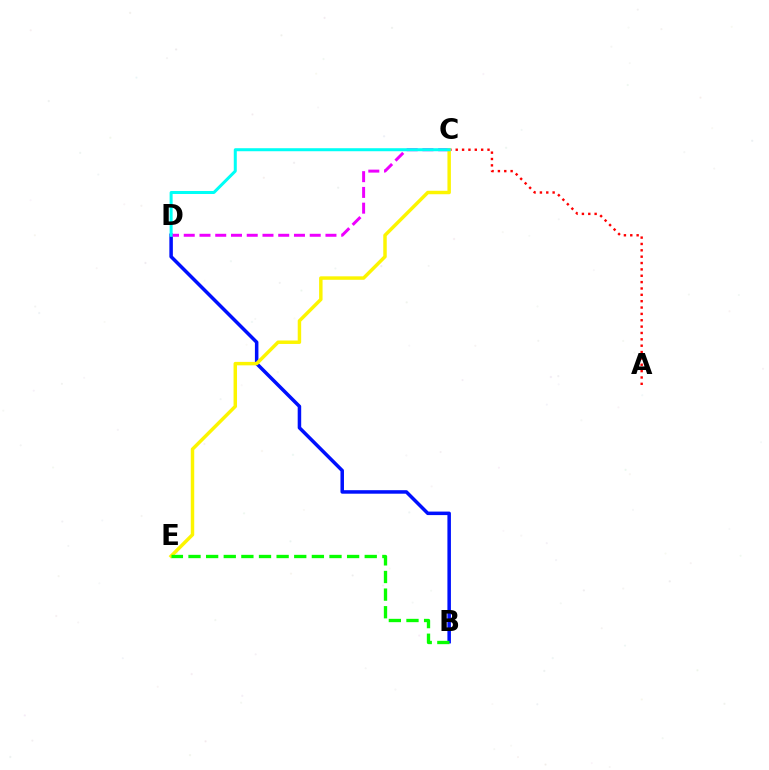{('B', 'D'): [{'color': '#0010ff', 'line_style': 'solid', 'thickness': 2.53}], ('A', 'C'): [{'color': '#ff0000', 'line_style': 'dotted', 'thickness': 1.73}], ('C', 'D'): [{'color': '#ee00ff', 'line_style': 'dashed', 'thickness': 2.14}, {'color': '#00fff6', 'line_style': 'solid', 'thickness': 2.17}], ('C', 'E'): [{'color': '#fcf500', 'line_style': 'solid', 'thickness': 2.49}], ('B', 'E'): [{'color': '#08ff00', 'line_style': 'dashed', 'thickness': 2.39}]}